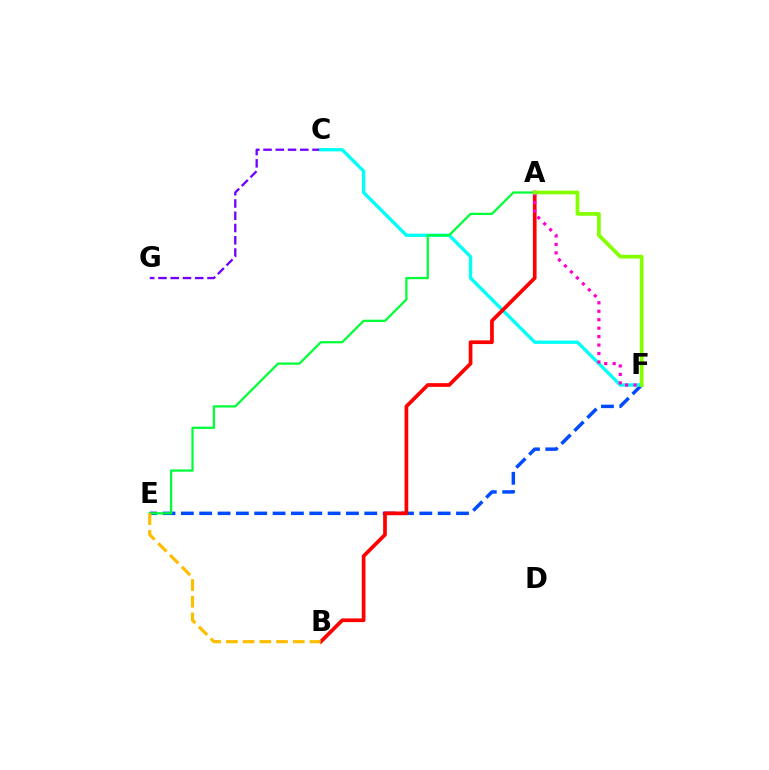{('E', 'F'): [{'color': '#004bff', 'line_style': 'dashed', 'thickness': 2.49}], ('C', 'G'): [{'color': '#7200ff', 'line_style': 'dashed', 'thickness': 1.66}], ('C', 'F'): [{'color': '#00fff6', 'line_style': 'solid', 'thickness': 2.4}], ('A', 'E'): [{'color': '#00ff39', 'line_style': 'solid', 'thickness': 1.62}], ('A', 'B'): [{'color': '#ff0000', 'line_style': 'solid', 'thickness': 2.67}], ('A', 'F'): [{'color': '#ff00cf', 'line_style': 'dotted', 'thickness': 2.3}, {'color': '#84ff00', 'line_style': 'solid', 'thickness': 2.7}], ('B', 'E'): [{'color': '#ffbd00', 'line_style': 'dashed', 'thickness': 2.27}]}